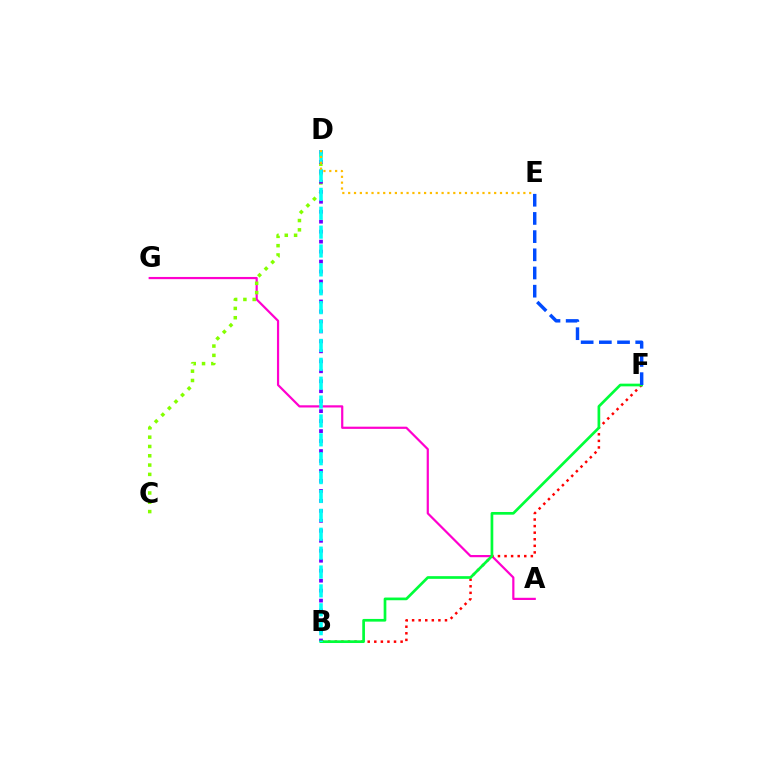{('A', 'G'): [{'color': '#ff00cf', 'line_style': 'solid', 'thickness': 1.59}], ('C', 'D'): [{'color': '#84ff00', 'line_style': 'dotted', 'thickness': 2.53}], ('B', 'F'): [{'color': '#ff0000', 'line_style': 'dotted', 'thickness': 1.79}, {'color': '#00ff39', 'line_style': 'solid', 'thickness': 1.94}], ('B', 'D'): [{'color': '#7200ff', 'line_style': 'dotted', 'thickness': 2.71}, {'color': '#00fff6', 'line_style': 'dashed', 'thickness': 2.57}], ('E', 'F'): [{'color': '#004bff', 'line_style': 'dashed', 'thickness': 2.47}], ('D', 'E'): [{'color': '#ffbd00', 'line_style': 'dotted', 'thickness': 1.59}]}